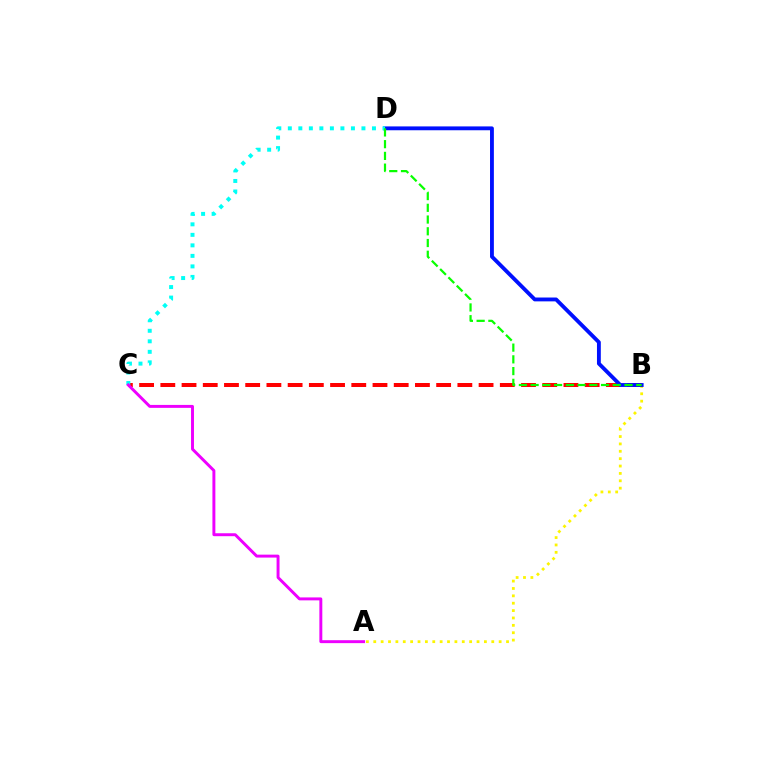{('A', 'B'): [{'color': '#fcf500', 'line_style': 'dotted', 'thickness': 2.0}], ('B', 'C'): [{'color': '#ff0000', 'line_style': 'dashed', 'thickness': 2.88}], ('B', 'D'): [{'color': '#0010ff', 'line_style': 'solid', 'thickness': 2.77}, {'color': '#08ff00', 'line_style': 'dashed', 'thickness': 1.59}], ('C', 'D'): [{'color': '#00fff6', 'line_style': 'dotted', 'thickness': 2.86}], ('A', 'C'): [{'color': '#ee00ff', 'line_style': 'solid', 'thickness': 2.12}]}